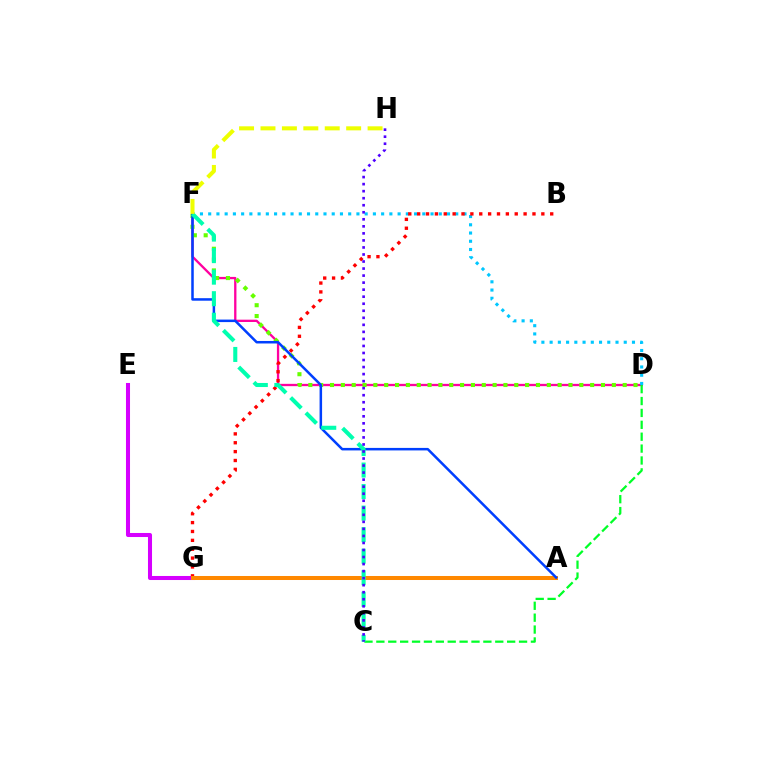{('D', 'F'): [{'color': '#ff00a0', 'line_style': 'solid', 'thickness': 1.66}, {'color': '#66ff00', 'line_style': 'dotted', 'thickness': 2.95}, {'color': '#00c7ff', 'line_style': 'dotted', 'thickness': 2.24}], ('E', 'G'): [{'color': '#d600ff', 'line_style': 'solid', 'thickness': 2.92}], ('B', 'G'): [{'color': '#ff0000', 'line_style': 'dotted', 'thickness': 2.41}], ('A', 'G'): [{'color': '#ff8800', 'line_style': 'solid', 'thickness': 2.89}], ('C', 'D'): [{'color': '#00ff27', 'line_style': 'dashed', 'thickness': 1.62}], ('A', 'F'): [{'color': '#003fff', 'line_style': 'solid', 'thickness': 1.81}], ('C', 'F'): [{'color': '#00ffaf', 'line_style': 'dashed', 'thickness': 2.93}], ('F', 'H'): [{'color': '#eeff00', 'line_style': 'dashed', 'thickness': 2.91}], ('C', 'H'): [{'color': '#4f00ff', 'line_style': 'dotted', 'thickness': 1.91}]}